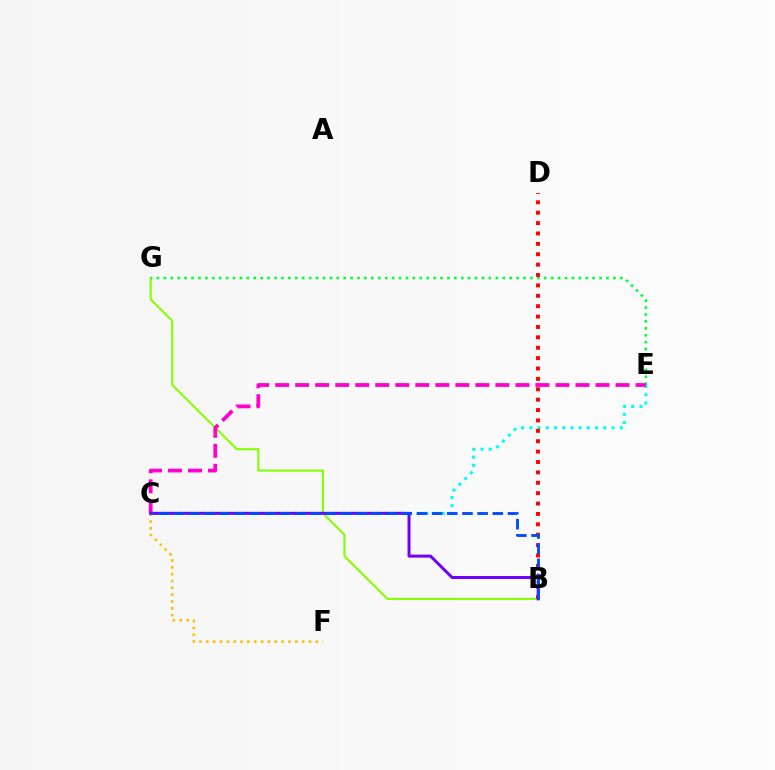{('B', 'G'): [{'color': '#84ff00', 'line_style': 'solid', 'thickness': 1.5}], ('C', 'F'): [{'color': '#ffbd00', 'line_style': 'dotted', 'thickness': 1.86}], ('C', 'E'): [{'color': '#00fff6', 'line_style': 'dotted', 'thickness': 2.23}, {'color': '#ff00cf', 'line_style': 'dashed', 'thickness': 2.72}], ('E', 'G'): [{'color': '#00ff39', 'line_style': 'dotted', 'thickness': 1.88}], ('B', 'D'): [{'color': '#ff0000', 'line_style': 'dotted', 'thickness': 2.82}], ('B', 'C'): [{'color': '#7200ff', 'line_style': 'solid', 'thickness': 2.16}, {'color': '#004bff', 'line_style': 'dashed', 'thickness': 2.06}]}